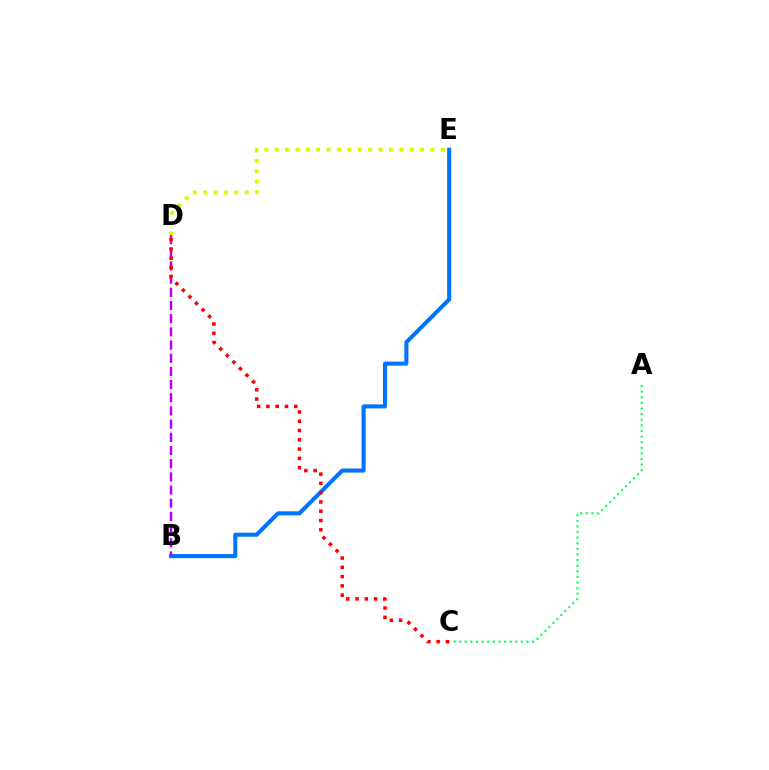{('B', 'E'): [{'color': '#0074ff', 'line_style': 'solid', 'thickness': 2.93}], ('B', 'D'): [{'color': '#b900ff', 'line_style': 'dashed', 'thickness': 1.79}], ('A', 'C'): [{'color': '#00ff5c', 'line_style': 'dotted', 'thickness': 1.52}], ('C', 'D'): [{'color': '#ff0000', 'line_style': 'dotted', 'thickness': 2.52}], ('D', 'E'): [{'color': '#d1ff00', 'line_style': 'dotted', 'thickness': 2.82}]}